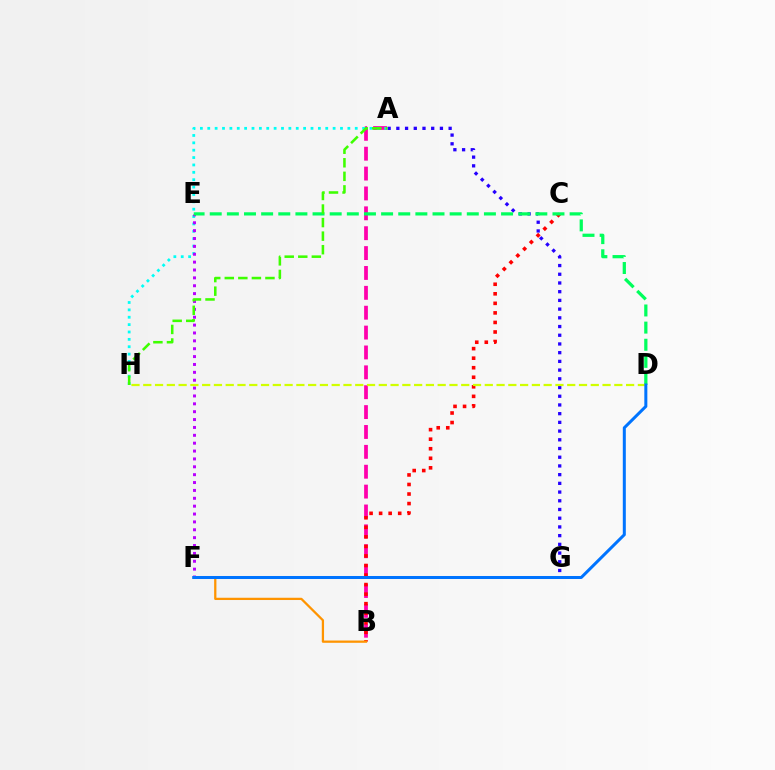{('A', 'B'): [{'color': '#ff00ac', 'line_style': 'dashed', 'thickness': 2.7}], ('A', 'G'): [{'color': '#2500ff', 'line_style': 'dotted', 'thickness': 2.37}], ('B', 'C'): [{'color': '#ff0000', 'line_style': 'dotted', 'thickness': 2.59}], ('A', 'H'): [{'color': '#00fff6', 'line_style': 'dotted', 'thickness': 2.0}, {'color': '#3dff00', 'line_style': 'dashed', 'thickness': 1.84}], ('E', 'F'): [{'color': '#b900ff', 'line_style': 'dotted', 'thickness': 2.14}], ('B', 'F'): [{'color': '#ff9400', 'line_style': 'solid', 'thickness': 1.63}], ('D', 'E'): [{'color': '#00ff5c', 'line_style': 'dashed', 'thickness': 2.33}], ('D', 'H'): [{'color': '#d1ff00', 'line_style': 'dashed', 'thickness': 1.6}], ('D', 'F'): [{'color': '#0074ff', 'line_style': 'solid', 'thickness': 2.17}]}